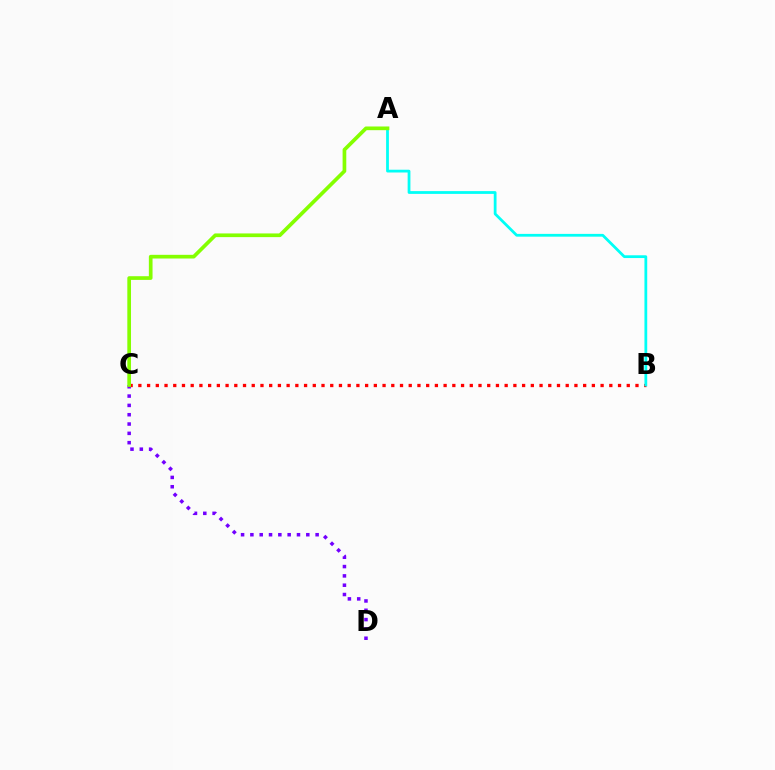{('C', 'D'): [{'color': '#7200ff', 'line_style': 'dotted', 'thickness': 2.53}], ('B', 'C'): [{'color': '#ff0000', 'line_style': 'dotted', 'thickness': 2.37}], ('A', 'B'): [{'color': '#00fff6', 'line_style': 'solid', 'thickness': 2.0}], ('A', 'C'): [{'color': '#84ff00', 'line_style': 'solid', 'thickness': 2.65}]}